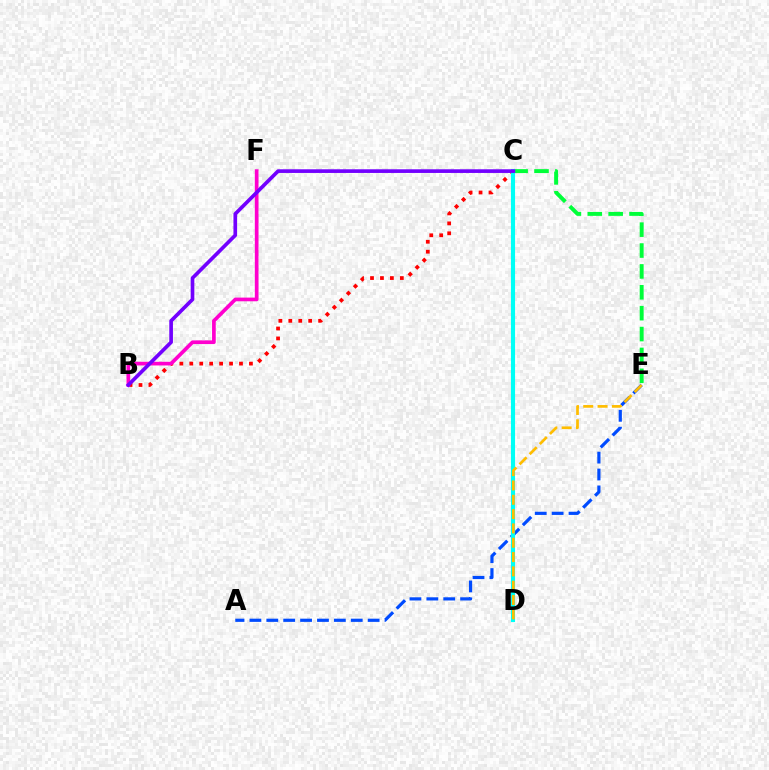{('C', 'D'): [{'color': '#84ff00', 'line_style': 'dashed', 'thickness': 2.65}, {'color': '#00fff6', 'line_style': 'solid', 'thickness': 2.96}], ('A', 'E'): [{'color': '#004bff', 'line_style': 'dashed', 'thickness': 2.29}], ('B', 'C'): [{'color': '#ff0000', 'line_style': 'dotted', 'thickness': 2.7}, {'color': '#7200ff', 'line_style': 'solid', 'thickness': 2.64}], ('C', 'E'): [{'color': '#00ff39', 'line_style': 'dashed', 'thickness': 2.84}], ('D', 'E'): [{'color': '#ffbd00', 'line_style': 'dashed', 'thickness': 1.95}], ('B', 'F'): [{'color': '#ff00cf', 'line_style': 'solid', 'thickness': 2.65}]}